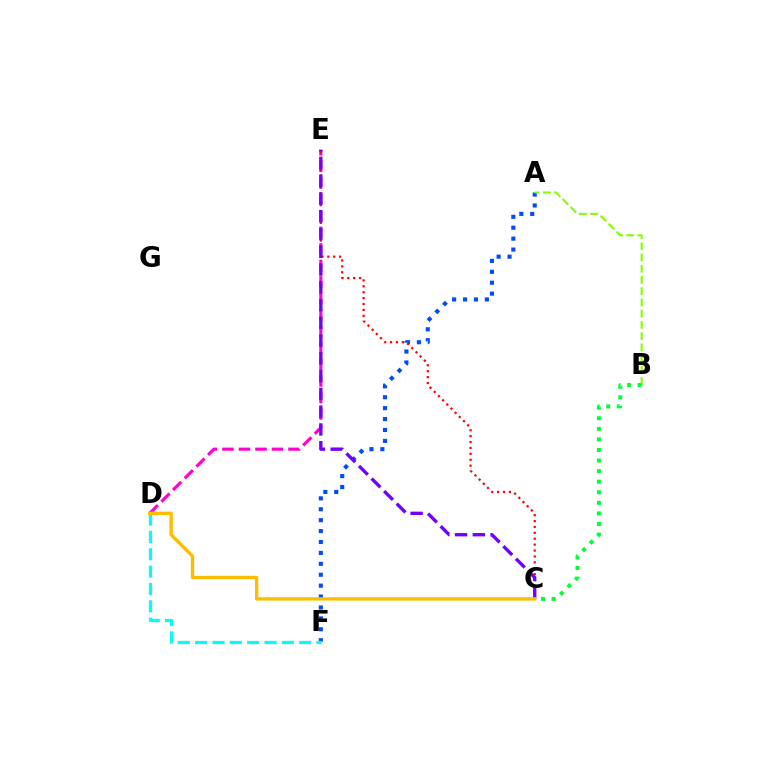{('A', 'F'): [{'color': '#004bff', 'line_style': 'dotted', 'thickness': 2.96}], ('D', 'E'): [{'color': '#ff00cf', 'line_style': 'dashed', 'thickness': 2.24}], ('D', 'F'): [{'color': '#00fff6', 'line_style': 'dashed', 'thickness': 2.36}], ('C', 'E'): [{'color': '#ff0000', 'line_style': 'dotted', 'thickness': 1.6}, {'color': '#7200ff', 'line_style': 'dashed', 'thickness': 2.41}], ('A', 'B'): [{'color': '#84ff00', 'line_style': 'dashed', 'thickness': 1.53}], ('B', 'C'): [{'color': '#00ff39', 'line_style': 'dotted', 'thickness': 2.87}], ('C', 'D'): [{'color': '#ffbd00', 'line_style': 'solid', 'thickness': 2.42}]}